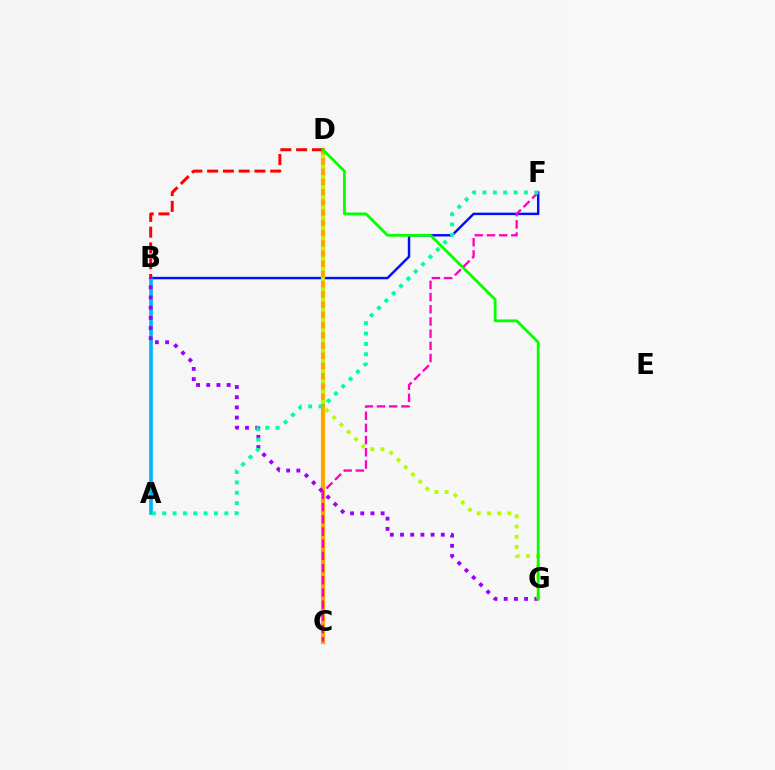{('B', 'F'): [{'color': '#0010ff', 'line_style': 'solid', 'thickness': 1.76}], ('A', 'B'): [{'color': '#00b5ff', 'line_style': 'solid', 'thickness': 2.61}], ('C', 'D'): [{'color': '#ffa500', 'line_style': 'solid', 'thickness': 2.98}], ('B', 'G'): [{'color': '#9b00ff', 'line_style': 'dotted', 'thickness': 2.77}], ('D', 'G'): [{'color': '#b3ff00', 'line_style': 'dotted', 'thickness': 2.78}, {'color': '#08ff00', 'line_style': 'solid', 'thickness': 2.02}], ('B', 'D'): [{'color': '#ff0000', 'line_style': 'dashed', 'thickness': 2.14}], ('C', 'F'): [{'color': '#ff00bd', 'line_style': 'dashed', 'thickness': 1.66}], ('A', 'F'): [{'color': '#00ff9d', 'line_style': 'dotted', 'thickness': 2.81}]}